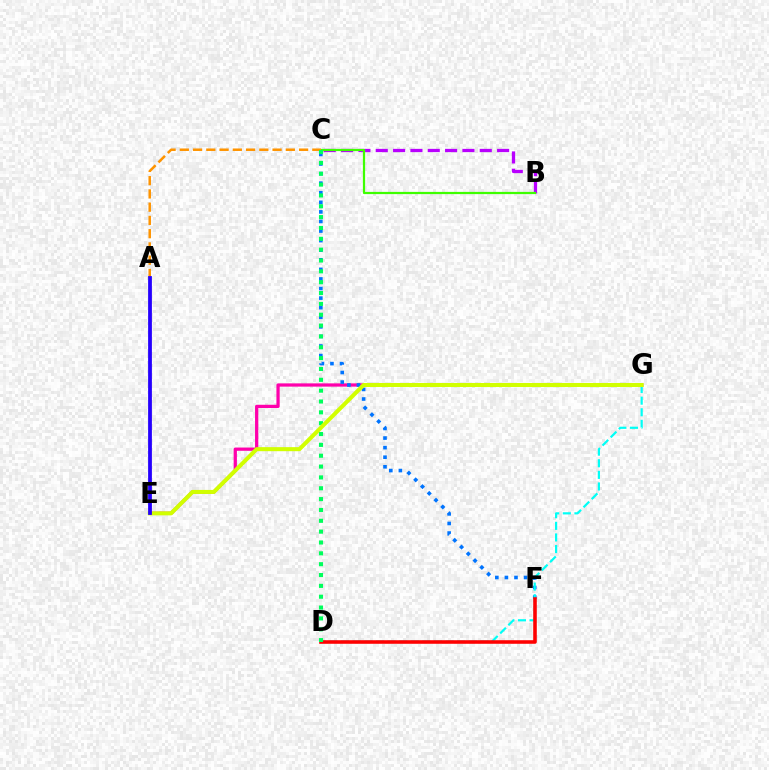{('B', 'C'): [{'color': '#b900ff', 'line_style': 'dashed', 'thickness': 2.36}, {'color': '#3dff00', 'line_style': 'solid', 'thickness': 1.6}], ('E', 'G'): [{'color': '#ff00ac', 'line_style': 'solid', 'thickness': 2.34}, {'color': '#d1ff00', 'line_style': 'solid', 'thickness': 2.91}], ('A', 'C'): [{'color': '#ff9400', 'line_style': 'dashed', 'thickness': 1.8}], ('C', 'F'): [{'color': '#0074ff', 'line_style': 'dotted', 'thickness': 2.6}], ('D', 'G'): [{'color': '#00fff6', 'line_style': 'dashed', 'thickness': 1.58}], ('D', 'F'): [{'color': '#ff0000', 'line_style': 'solid', 'thickness': 2.57}], ('C', 'D'): [{'color': '#00ff5c', 'line_style': 'dotted', 'thickness': 2.95}], ('A', 'E'): [{'color': '#2500ff', 'line_style': 'solid', 'thickness': 2.72}]}